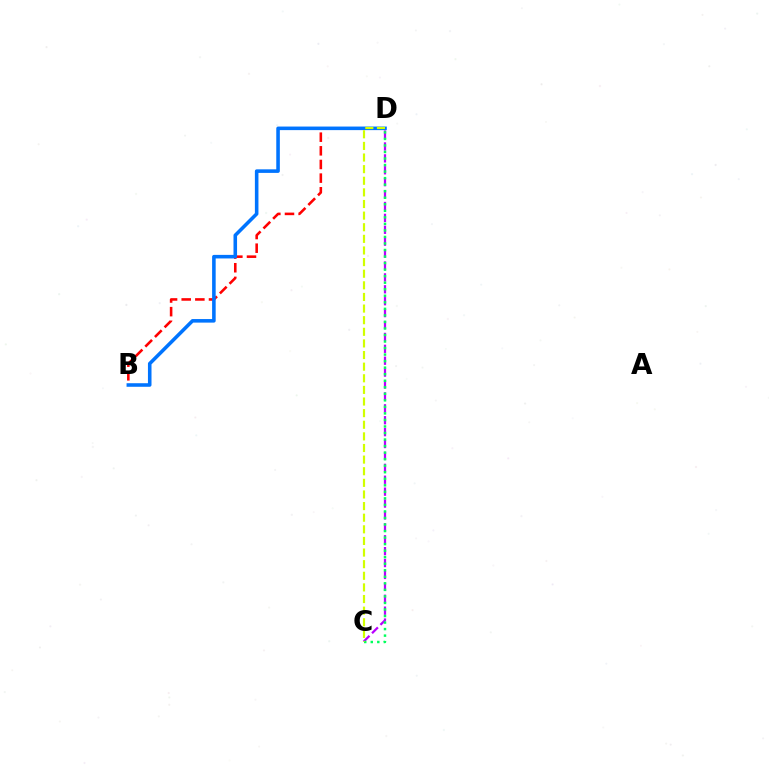{('C', 'D'): [{'color': '#b900ff', 'line_style': 'dashed', 'thickness': 1.62}, {'color': '#00ff5c', 'line_style': 'dotted', 'thickness': 1.78}, {'color': '#d1ff00', 'line_style': 'dashed', 'thickness': 1.58}], ('B', 'D'): [{'color': '#ff0000', 'line_style': 'dashed', 'thickness': 1.85}, {'color': '#0074ff', 'line_style': 'solid', 'thickness': 2.57}]}